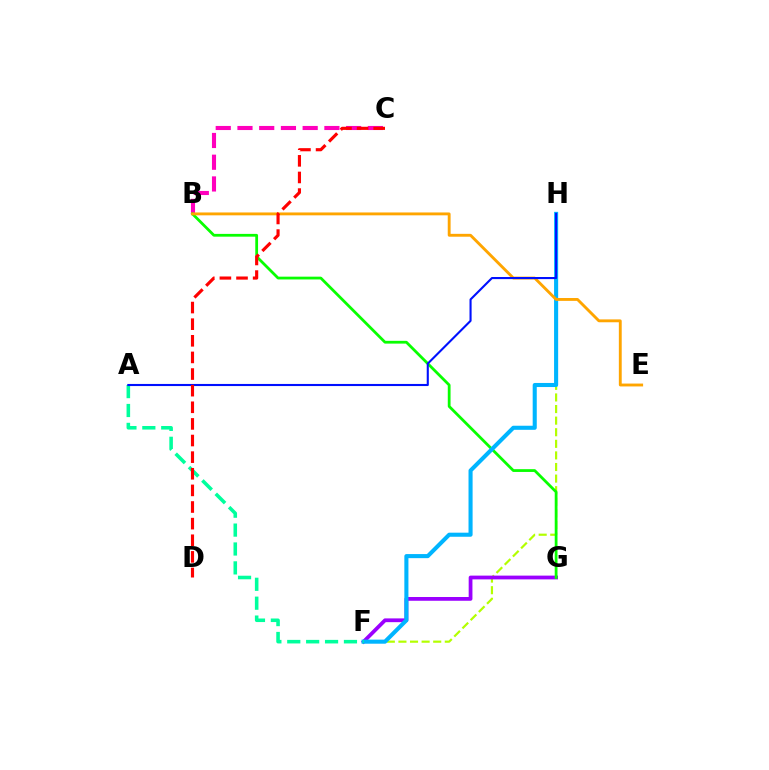{('F', 'H'): [{'color': '#b3ff00', 'line_style': 'dashed', 'thickness': 1.57}, {'color': '#00b5ff', 'line_style': 'solid', 'thickness': 2.94}], ('B', 'C'): [{'color': '#ff00bd', 'line_style': 'dashed', 'thickness': 2.95}], ('F', 'G'): [{'color': '#9b00ff', 'line_style': 'solid', 'thickness': 2.71}], ('B', 'G'): [{'color': '#08ff00', 'line_style': 'solid', 'thickness': 2.0}], ('B', 'E'): [{'color': '#ffa500', 'line_style': 'solid', 'thickness': 2.06}], ('A', 'F'): [{'color': '#00ff9d', 'line_style': 'dashed', 'thickness': 2.57}], ('A', 'H'): [{'color': '#0010ff', 'line_style': 'solid', 'thickness': 1.51}], ('C', 'D'): [{'color': '#ff0000', 'line_style': 'dashed', 'thickness': 2.26}]}